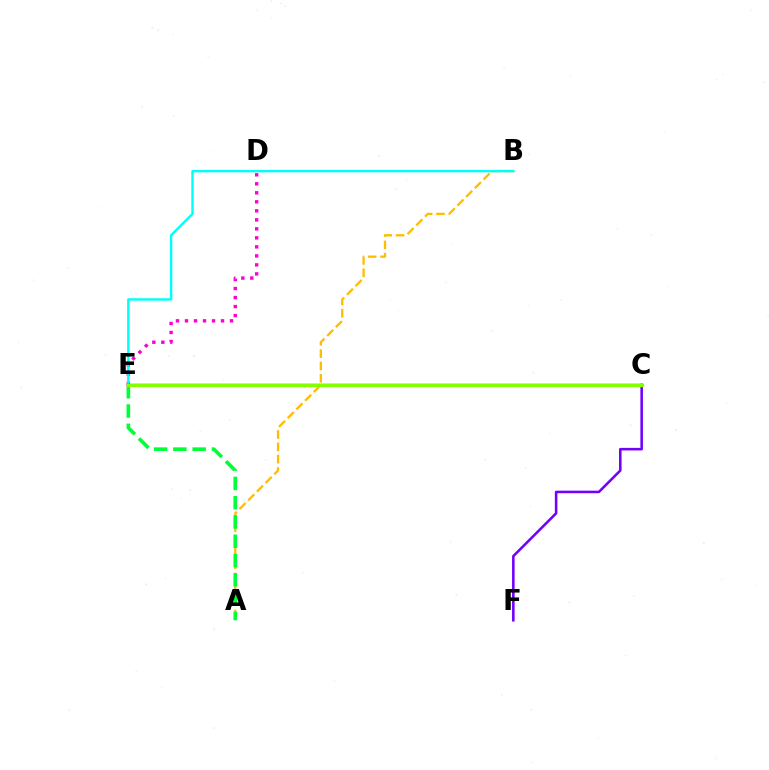{('D', 'E'): [{'color': '#ff00cf', 'line_style': 'dotted', 'thickness': 2.45}], ('A', 'B'): [{'color': '#ffbd00', 'line_style': 'dashed', 'thickness': 1.67}], ('A', 'E'): [{'color': '#00ff39', 'line_style': 'dashed', 'thickness': 2.62}], ('B', 'E'): [{'color': '#00fff6', 'line_style': 'solid', 'thickness': 1.74}], ('C', 'E'): [{'color': '#ff0000', 'line_style': 'solid', 'thickness': 1.7}, {'color': '#004bff', 'line_style': 'dotted', 'thickness': 1.83}, {'color': '#84ff00', 'line_style': 'solid', 'thickness': 2.33}], ('C', 'F'): [{'color': '#7200ff', 'line_style': 'solid', 'thickness': 1.85}]}